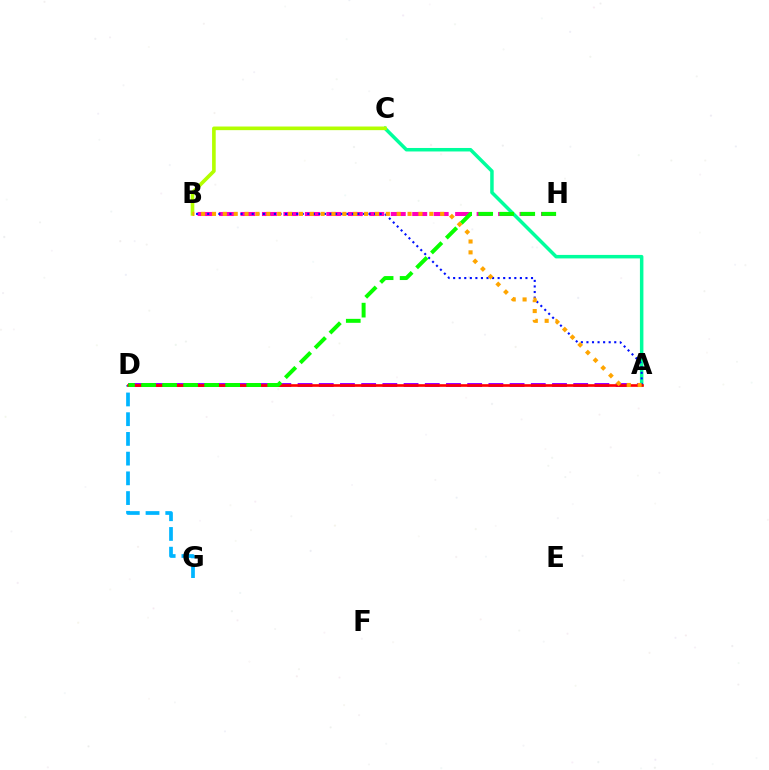{('D', 'G'): [{'color': '#00b5ff', 'line_style': 'dashed', 'thickness': 2.68}], ('B', 'H'): [{'color': '#ff00bd', 'line_style': 'dashed', 'thickness': 2.92}], ('A', 'C'): [{'color': '#00ff9d', 'line_style': 'solid', 'thickness': 2.52}], ('B', 'C'): [{'color': '#b3ff00', 'line_style': 'solid', 'thickness': 2.61}], ('A', 'D'): [{'color': '#9b00ff', 'line_style': 'dashed', 'thickness': 2.88}, {'color': '#ff0000', 'line_style': 'solid', 'thickness': 1.91}], ('A', 'B'): [{'color': '#0010ff', 'line_style': 'dotted', 'thickness': 1.51}, {'color': '#ffa500', 'line_style': 'dotted', 'thickness': 2.95}], ('D', 'H'): [{'color': '#08ff00', 'line_style': 'dashed', 'thickness': 2.86}]}